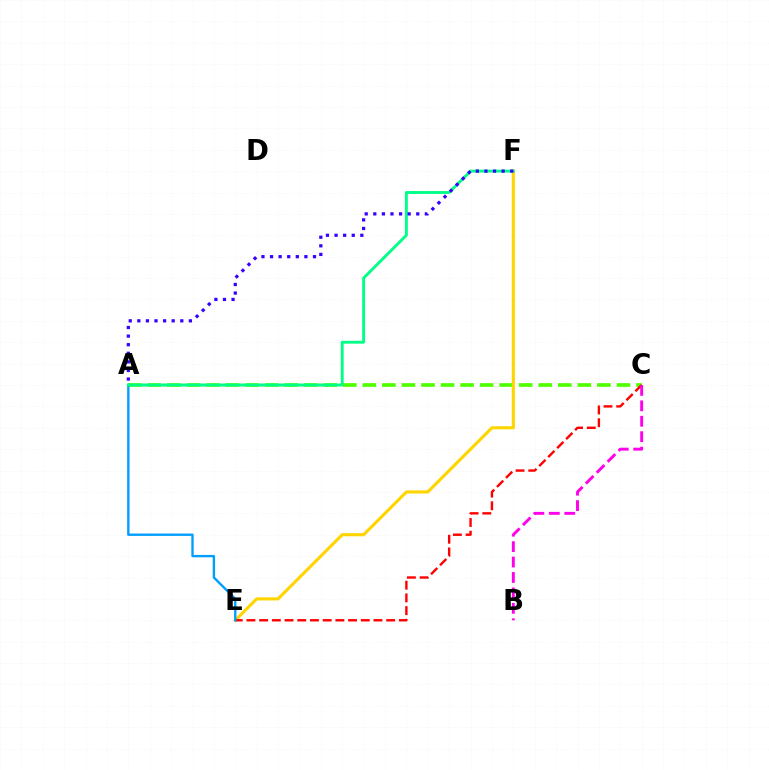{('A', 'C'): [{'color': '#4fff00', 'line_style': 'dashed', 'thickness': 2.66}], ('E', 'F'): [{'color': '#ffd500', 'line_style': 'solid', 'thickness': 2.24}], ('C', 'E'): [{'color': '#ff0000', 'line_style': 'dashed', 'thickness': 1.73}], ('A', 'E'): [{'color': '#009eff', 'line_style': 'solid', 'thickness': 1.71}], ('A', 'F'): [{'color': '#00ff86', 'line_style': 'solid', 'thickness': 2.07}, {'color': '#3700ff', 'line_style': 'dotted', 'thickness': 2.33}], ('B', 'C'): [{'color': '#ff00ed', 'line_style': 'dashed', 'thickness': 2.1}]}